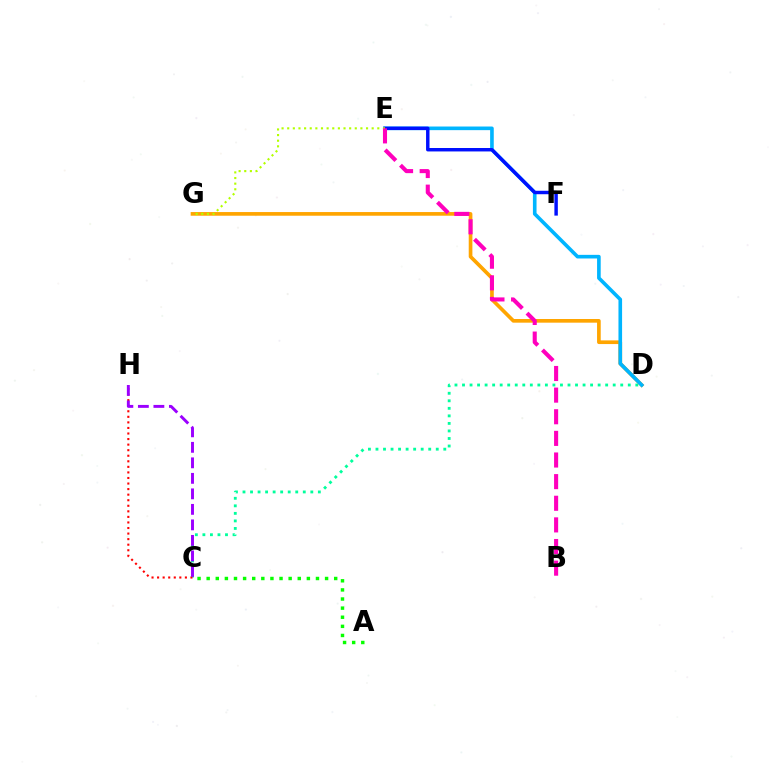{('C', 'D'): [{'color': '#00ff9d', 'line_style': 'dotted', 'thickness': 2.05}], ('D', 'G'): [{'color': '#ffa500', 'line_style': 'solid', 'thickness': 2.64}], ('C', 'H'): [{'color': '#ff0000', 'line_style': 'dotted', 'thickness': 1.51}, {'color': '#9b00ff', 'line_style': 'dashed', 'thickness': 2.11}], ('D', 'E'): [{'color': '#00b5ff', 'line_style': 'solid', 'thickness': 2.61}], ('E', 'F'): [{'color': '#0010ff', 'line_style': 'solid', 'thickness': 2.48}], ('E', 'G'): [{'color': '#b3ff00', 'line_style': 'dotted', 'thickness': 1.53}], ('B', 'E'): [{'color': '#ff00bd', 'line_style': 'dashed', 'thickness': 2.94}], ('A', 'C'): [{'color': '#08ff00', 'line_style': 'dotted', 'thickness': 2.47}]}